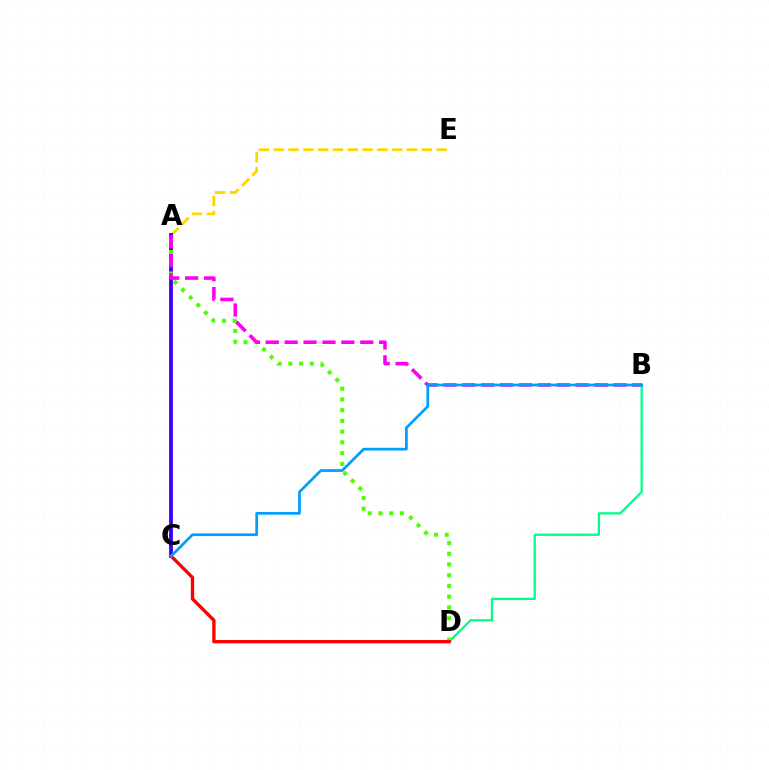{('B', 'D'): [{'color': '#00ff86', 'line_style': 'solid', 'thickness': 1.66}], ('A', 'E'): [{'color': '#ffd500', 'line_style': 'dashed', 'thickness': 2.01}], ('A', 'C'): [{'color': '#3700ff', 'line_style': 'solid', 'thickness': 2.73}], ('A', 'D'): [{'color': '#4fff00', 'line_style': 'dotted', 'thickness': 2.92}], ('A', 'B'): [{'color': '#ff00ed', 'line_style': 'dashed', 'thickness': 2.57}], ('C', 'D'): [{'color': '#ff0000', 'line_style': 'solid', 'thickness': 2.41}], ('B', 'C'): [{'color': '#009eff', 'line_style': 'solid', 'thickness': 1.97}]}